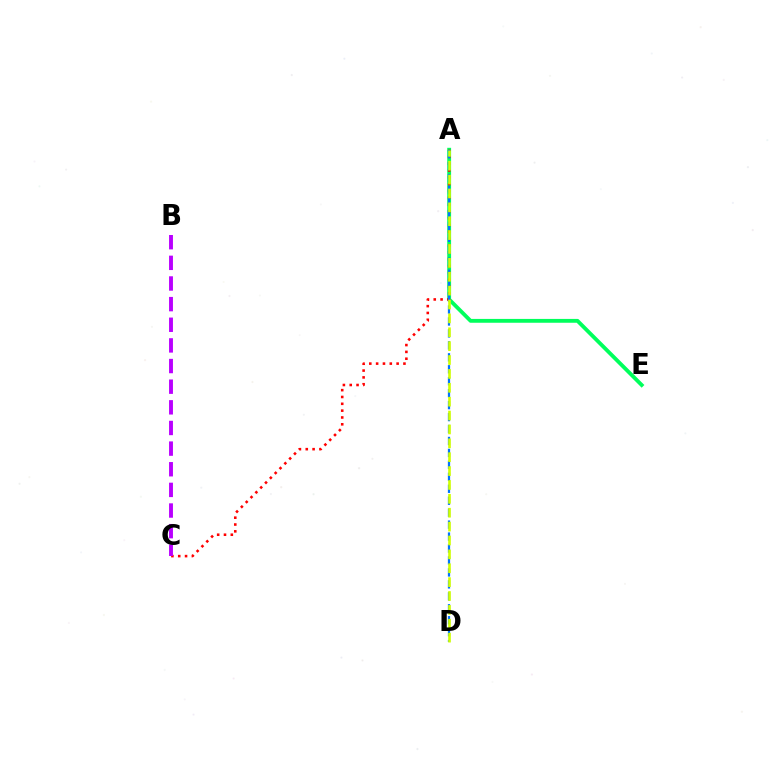{('A', 'E'): [{'color': '#00ff5c', 'line_style': 'solid', 'thickness': 2.76}], ('A', 'C'): [{'color': '#ff0000', 'line_style': 'dotted', 'thickness': 1.86}], ('B', 'C'): [{'color': '#b900ff', 'line_style': 'dashed', 'thickness': 2.8}], ('A', 'D'): [{'color': '#0074ff', 'line_style': 'dashed', 'thickness': 1.62}, {'color': '#d1ff00', 'line_style': 'dashed', 'thickness': 1.89}]}